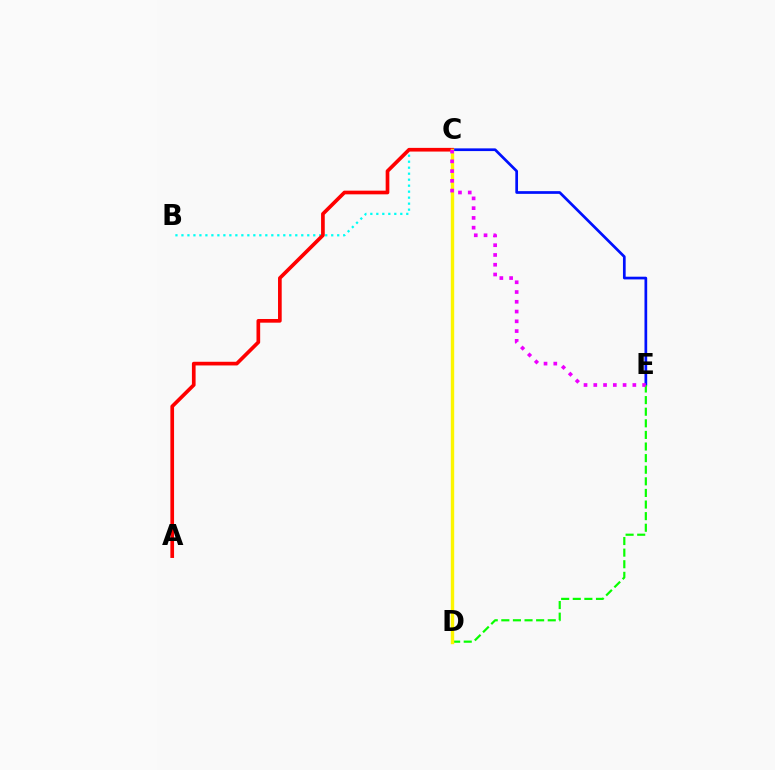{('B', 'C'): [{'color': '#00fff6', 'line_style': 'dotted', 'thickness': 1.63}], ('C', 'E'): [{'color': '#0010ff', 'line_style': 'solid', 'thickness': 1.95}, {'color': '#ee00ff', 'line_style': 'dotted', 'thickness': 2.65}], ('D', 'E'): [{'color': '#08ff00', 'line_style': 'dashed', 'thickness': 1.58}], ('A', 'C'): [{'color': '#ff0000', 'line_style': 'solid', 'thickness': 2.65}], ('C', 'D'): [{'color': '#fcf500', 'line_style': 'solid', 'thickness': 2.45}]}